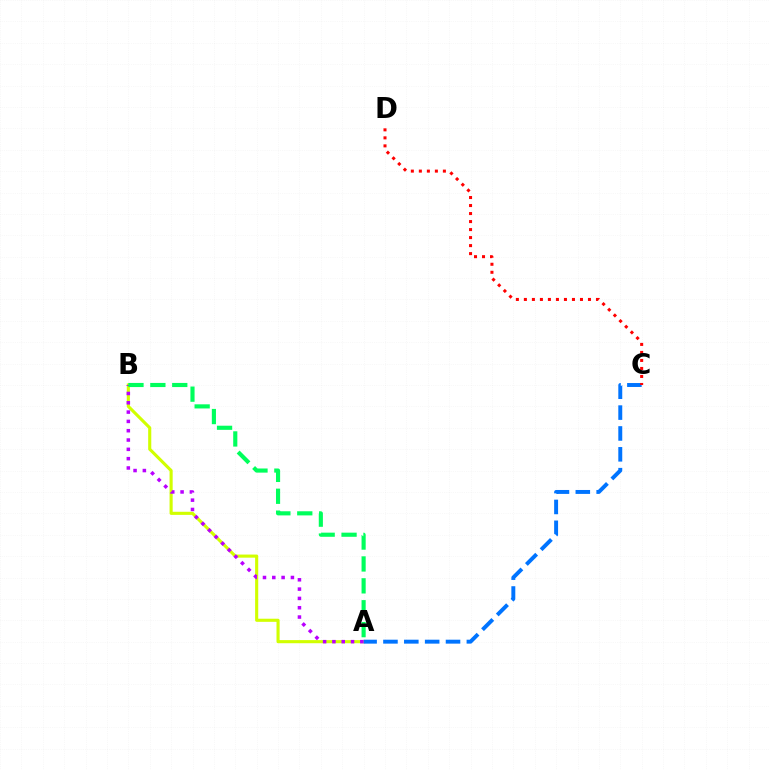{('A', 'B'): [{'color': '#d1ff00', 'line_style': 'solid', 'thickness': 2.24}, {'color': '#b900ff', 'line_style': 'dotted', 'thickness': 2.53}, {'color': '#00ff5c', 'line_style': 'dashed', 'thickness': 2.97}], ('A', 'C'): [{'color': '#0074ff', 'line_style': 'dashed', 'thickness': 2.83}], ('C', 'D'): [{'color': '#ff0000', 'line_style': 'dotted', 'thickness': 2.18}]}